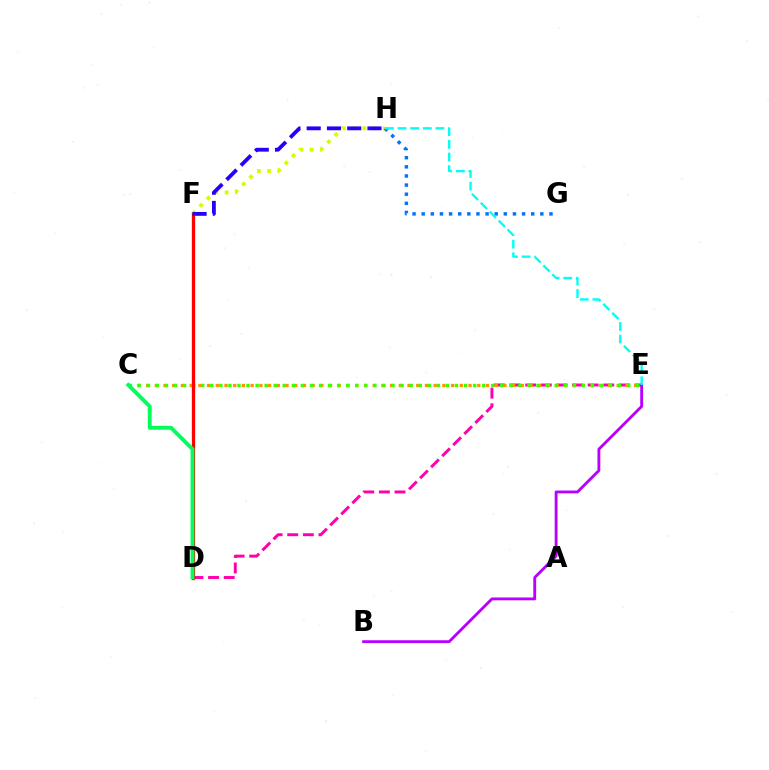{('F', 'H'): [{'color': '#d1ff00', 'line_style': 'dotted', 'thickness': 2.79}, {'color': '#2500ff', 'line_style': 'dashed', 'thickness': 2.75}], ('D', 'E'): [{'color': '#ff00ac', 'line_style': 'dashed', 'thickness': 2.12}], ('C', 'E'): [{'color': '#ff9400', 'line_style': 'dotted', 'thickness': 2.37}, {'color': '#3dff00', 'line_style': 'dotted', 'thickness': 2.46}], ('B', 'E'): [{'color': '#b900ff', 'line_style': 'solid', 'thickness': 2.06}], ('D', 'F'): [{'color': '#ff0000', 'line_style': 'solid', 'thickness': 2.37}], ('G', 'H'): [{'color': '#0074ff', 'line_style': 'dotted', 'thickness': 2.48}], ('E', 'H'): [{'color': '#00fff6', 'line_style': 'dashed', 'thickness': 1.72}], ('C', 'D'): [{'color': '#00ff5c', 'line_style': 'solid', 'thickness': 2.81}]}